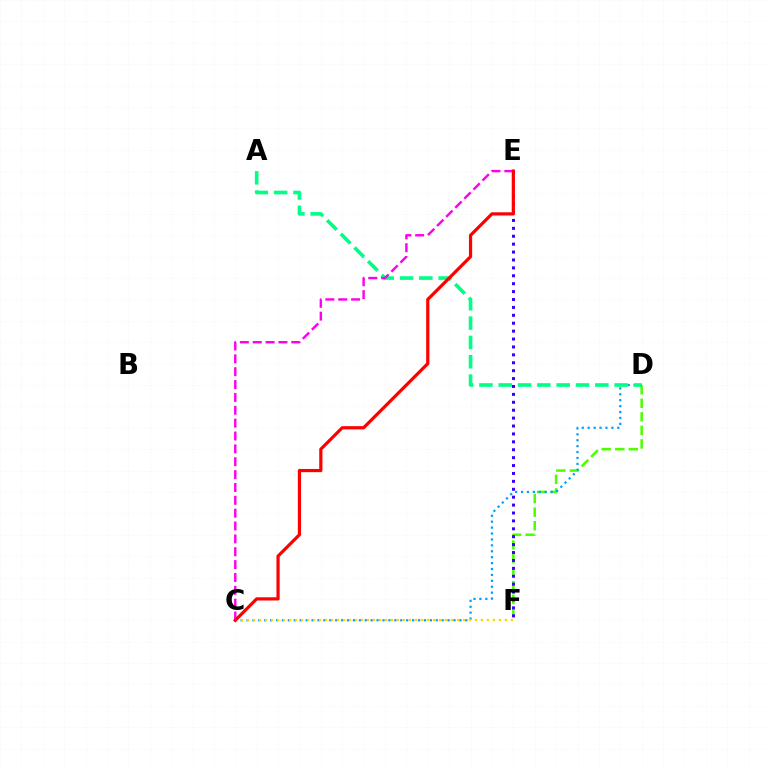{('D', 'F'): [{'color': '#4fff00', 'line_style': 'dashed', 'thickness': 1.84}], ('C', 'D'): [{'color': '#009eff', 'line_style': 'dotted', 'thickness': 1.61}], ('C', 'F'): [{'color': '#ffd500', 'line_style': 'dotted', 'thickness': 1.63}], ('A', 'D'): [{'color': '#00ff86', 'line_style': 'dashed', 'thickness': 2.62}], ('E', 'F'): [{'color': '#3700ff', 'line_style': 'dotted', 'thickness': 2.15}], ('C', 'E'): [{'color': '#ff00ed', 'line_style': 'dashed', 'thickness': 1.75}, {'color': '#ff0000', 'line_style': 'solid', 'thickness': 2.31}]}